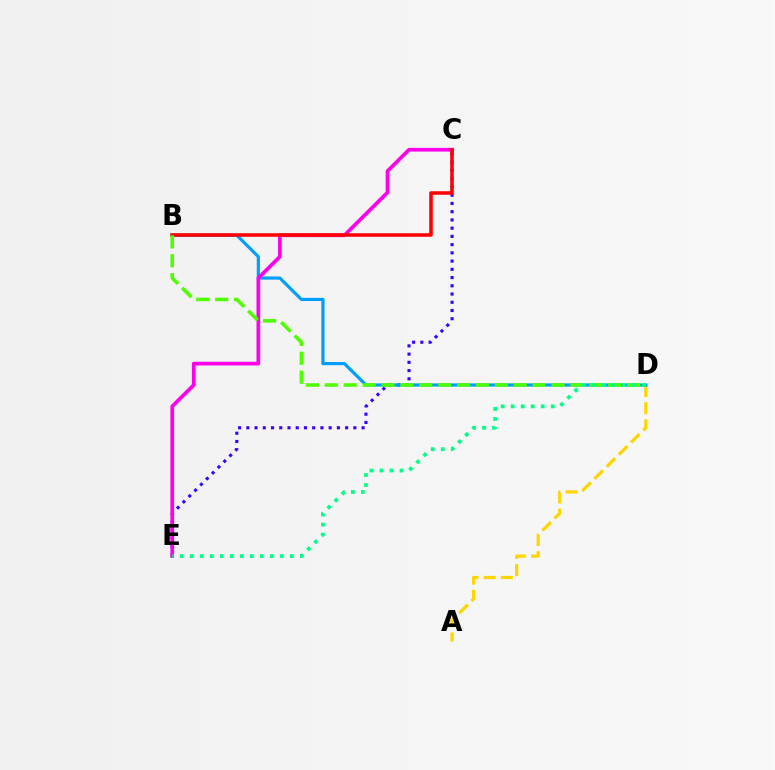{('A', 'D'): [{'color': '#ffd500', 'line_style': 'dashed', 'thickness': 2.34}], ('C', 'E'): [{'color': '#3700ff', 'line_style': 'dotted', 'thickness': 2.24}, {'color': '#ff00ed', 'line_style': 'solid', 'thickness': 2.67}], ('B', 'D'): [{'color': '#009eff', 'line_style': 'solid', 'thickness': 2.29}, {'color': '#4fff00', 'line_style': 'dashed', 'thickness': 2.57}], ('B', 'C'): [{'color': '#ff0000', 'line_style': 'solid', 'thickness': 2.55}], ('D', 'E'): [{'color': '#00ff86', 'line_style': 'dotted', 'thickness': 2.72}]}